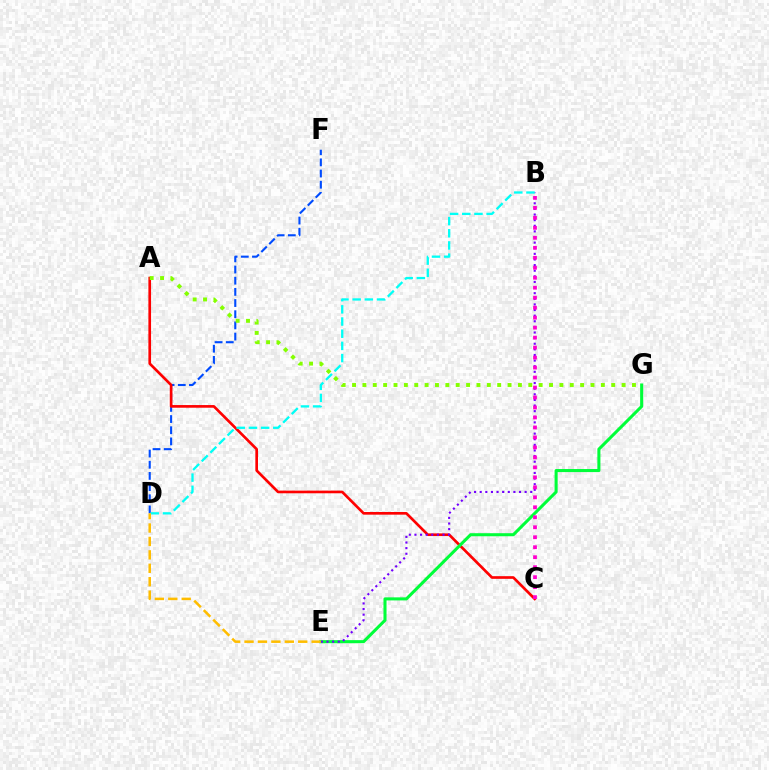{('D', 'F'): [{'color': '#004bff', 'line_style': 'dashed', 'thickness': 1.52}], ('A', 'C'): [{'color': '#ff0000', 'line_style': 'solid', 'thickness': 1.92}], ('E', 'G'): [{'color': '#00ff39', 'line_style': 'solid', 'thickness': 2.2}], ('B', 'E'): [{'color': '#7200ff', 'line_style': 'dotted', 'thickness': 1.53}], ('B', 'D'): [{'color': '#00fff6', 'line_style': 'dashed', 'thickness': 1.65}], ('B', 'C'): [{'color': '#ff00cf', 'line_style': 'dotted', 'thickness': 2.71}], ('A', 'G'): [{'color': '#84ff00', 'line_style': 'dotted', 'thickness': 2.82}], ('D', 'E'): [{'color': '#ffbd00', 'line_style': 'dashed', 'thickness': 1.82}]}